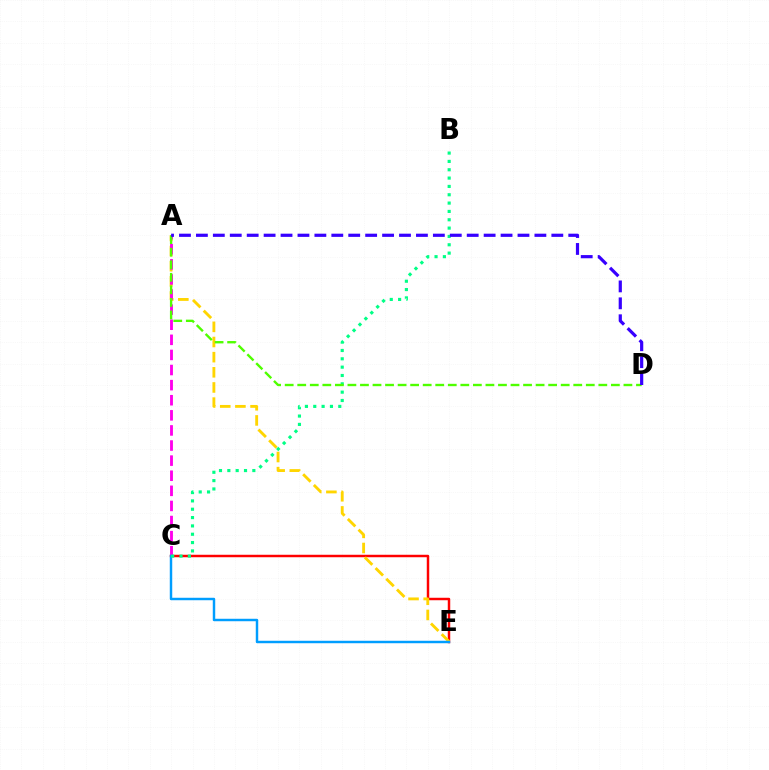{('C', 'E'): [{'color': '#ff0000', 'line_style': 'solid', 'thickness': 1.78}, {'color': '#009eff', 'line_style': 'solid', 'thickness': 1.77}], ('A', 'E'): [{'color': '#ffd500', 'line_style': 'dashed', 'thickness': 2.06}], ('A', 'C'): [{'color': '#ff00ed', 'line_style': 'dashed', 'thickness': 2.05}], ('B', 'C'): [{'color': '#00ff86', 'line_style': 'dotted', 'thickness': 2.26}], ('A', 'D'): [{'color': '#4fff00', 'line_style': 'dashed', 'thickness': 1.7}, {'color': '#3700ff', 'line_style': 'dashed', 'thickness': 2.3}]}